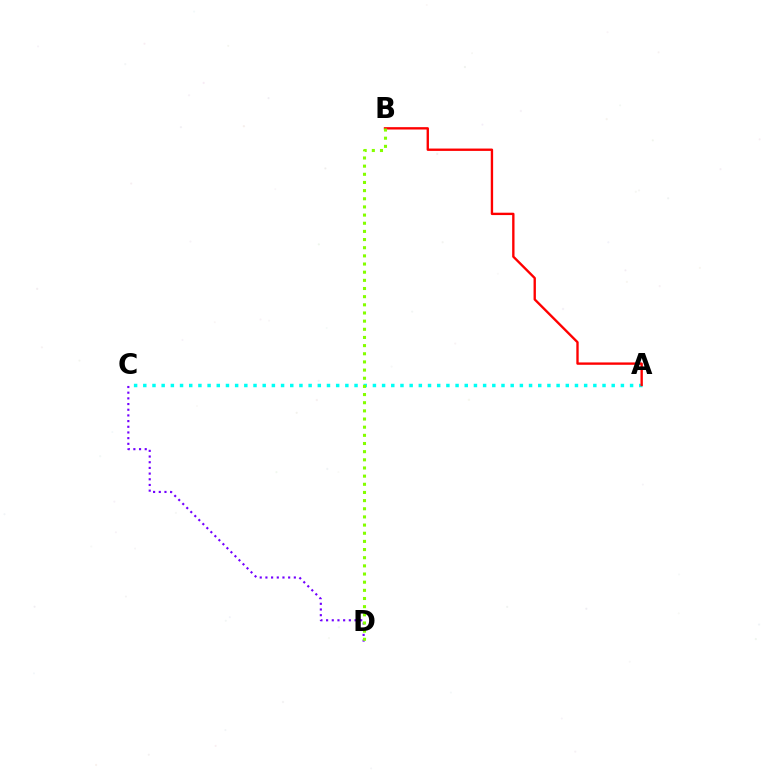{('A', 'C'): [{'color': '#00fff6', 'line_style': 'dotted', 'thickness': 2.5}], ('C', 'D'): [{'color': '#7200ff', 'line_style': 'dotted', 'thickness': 1.54}], ('A', 'B'): [{'color': '#ff0000', 'line_style': 'solid', 'thickness': 1.7}], ('B', 'D'): [{'color': '#84ff00', 'line_style': 'dotted', 'thickness': 2.22}]}